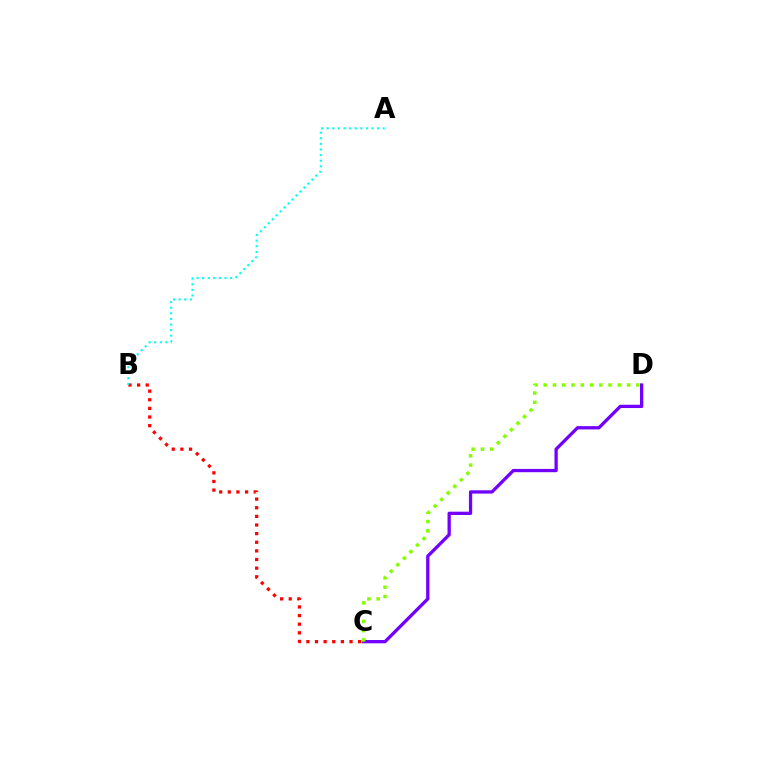{('C', 'D'): [{'color': '#7200ff', 'line_style': 'solid', 'thickness': 2.37}, {'color': '#84ff00', 'line_style': 'dotted', 'thickness': 2.52}], ('B', 'C'): [{'color': '#ff0000', 'line_style': 'dotted', 'thickness': 2.34}], ('A', 'B'): [{'color': '#00fff6', 'line_style': 'dotted', 'thickness': 1.52}]}